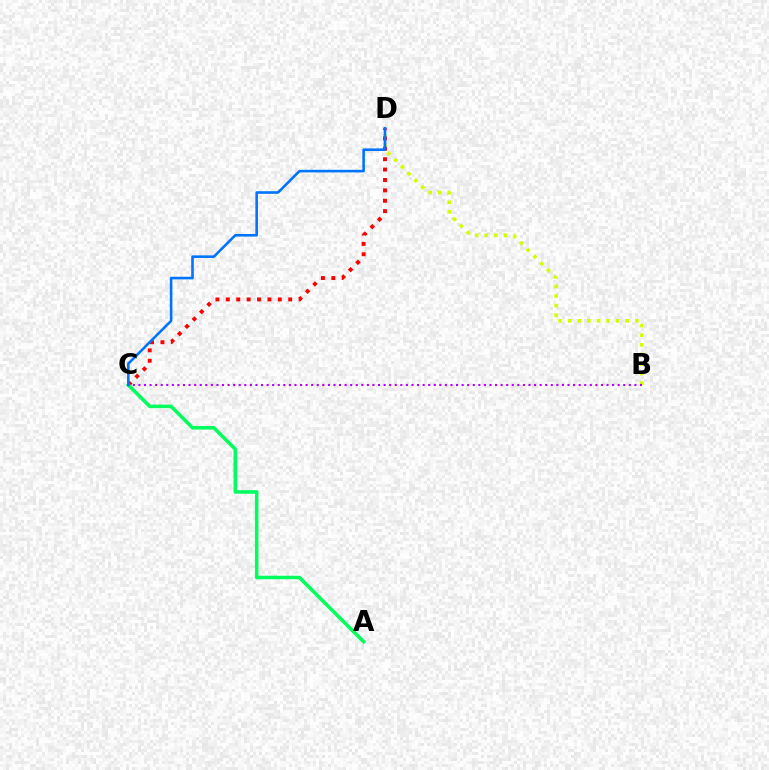{('B', 'D'): [{'color': '#d1ff00', 'line_style': 'dotted', 'thickness': 2.61}], ('C', 'D'): [{'color': '#ff0000', 'line_style': 'dotted', 'thickness': 2.82}, {'color': '#0074ff', 'line_style': 'solid', 'thickness': 1.87}], ('A', 'C'): [{'color': '#00ff5c', 'line_style': 'solid', 'thickness': 2.54}], ('B', 'C'): [{'color': '#b900ff', 'line_style': 'dotted', 'thickness': 1.51}]}